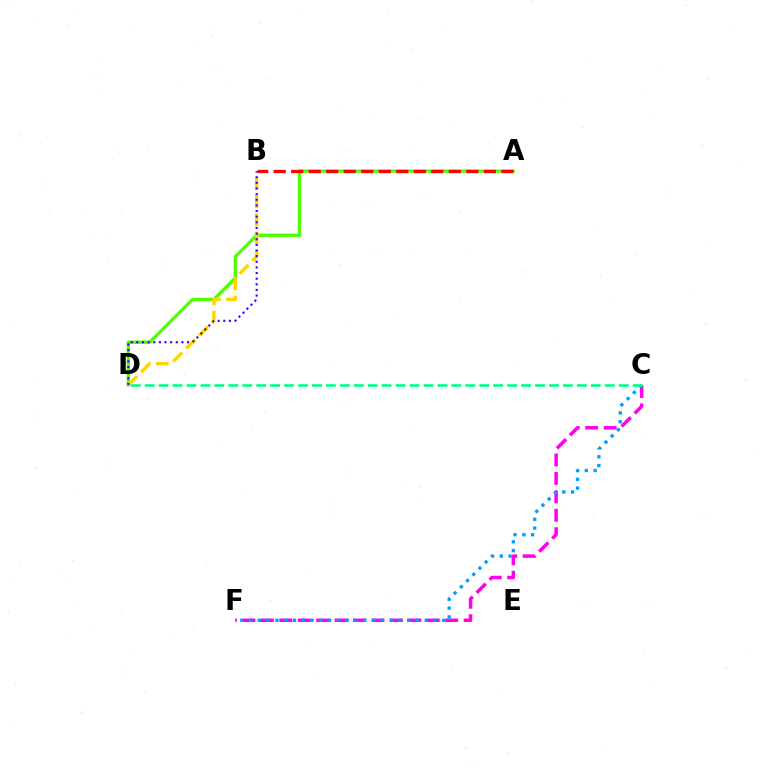{('C', 'F'): [{'color': '#ff00ed', 'line_style': 'dashed', 'thickness': 2.5}, {'color': '#009eff', 'line_style': 'dotted', 'thickness': 2.39}], ('A', 'D'): [{'color': '#4fff00', 'line_style': 'solid', 'thickness': 2.4}], ('B', 'D'): [{'color': '#ffd500', 'line_style': 'dashed', 'thickness': 2.48}, {'color': '#3700ff', 'line_style': 'dotted', 'thickness': 1.53}], ('C', 'D'): [{'color': '#00ff86', 'line_style': 'dashed', 'thickness': 1.89}], ('A', 'B'): [{'color': '#ff0000', 'line_style': 'dashed', 'thickness': 2.38}]}